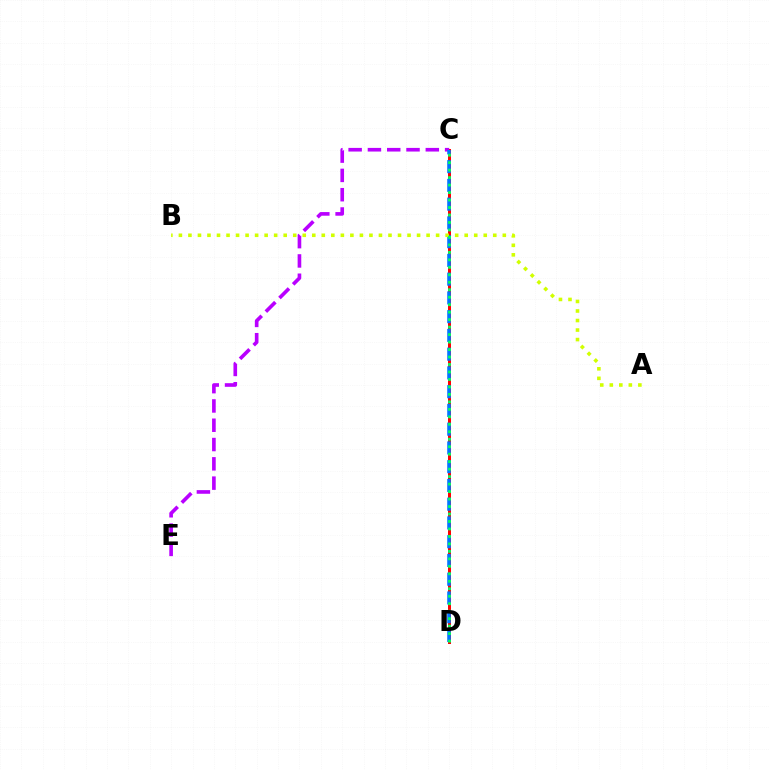{('C', 'D'): [{'color': '#ff0000', 'line_style': 'solid', 'thickness': 2.15}, {'color': '#0074ff', 'line_style': 'dashed', 'thickness': 2.55}, {'color': '#00ff5c', 'line_style': 'dotted', 'thickness': 2.03}], ('C', 'E'): [{'color': '#b900ff', 'line_style': 'dashed', 'thickness': 2.62}], ('A', 'B'): [{'color': '#d1ff00', 'line_style': 'dotted', 'thickness': 2.59}]}